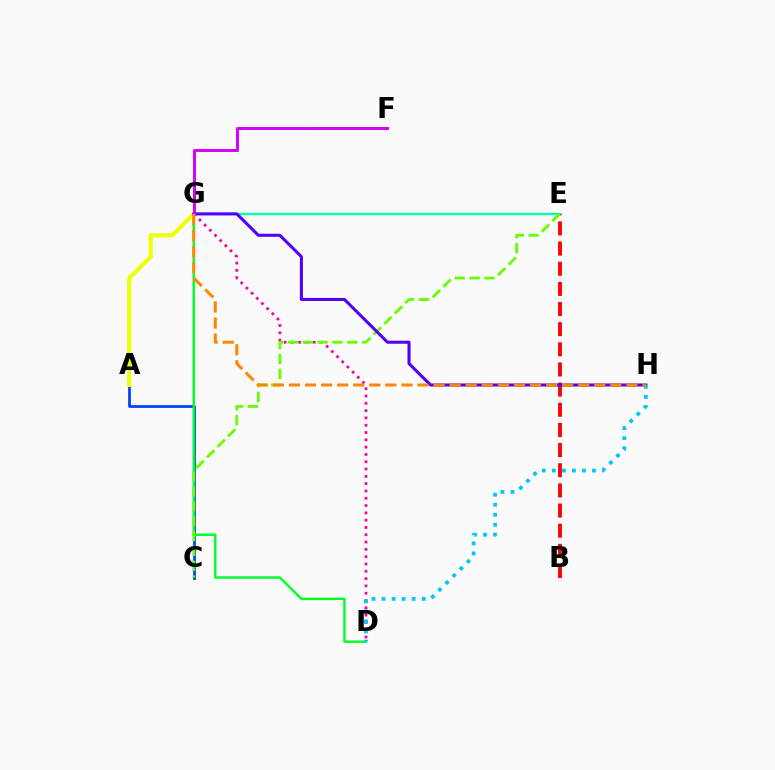{('E', 'G'): [{'color': '#00ffaf', 'line_style': 'solid', 'thickness': 1.65}], ('B', 'E'): [{'color': '#ff0000', 'line_style': 'dashed', 'thickness': 2.74}], ('A', 'C'): [{'color': '#003fff', 'line_style': 'solid', 'thickness': 1.96}], ('D', 'G'): [{'color': '#ff00a0', 'line_style': 'dotted', 'thickness': 1.98}, {'color': '#00ff27', 'line_style': 'solid', 'thickness': 1.74}], ('C', 'E'): [{'color': '#66ff00', 'line_style': 'dashed', 'thickness': 2.02}], ('A', 'G'): [{'color': '#eeff00', 'line_style': 'solid', 'thickness': 2.97}], ('G', 'H'): [{'color': '#4f00ff', 'line_style': 'solid', 'thickness': 2.19}, {'color': '#ff8800', 'line_style': 'dashed', 'thickness': 2.18}], ('D', 'H'): [{'color': '#00c7ff', 'line_style': 'dotted', 'thickness': 2.73}], ('F', 'G'): [{'color': '#d600ff', 'line_style': 'solid', 'thickness': 2.15}]}